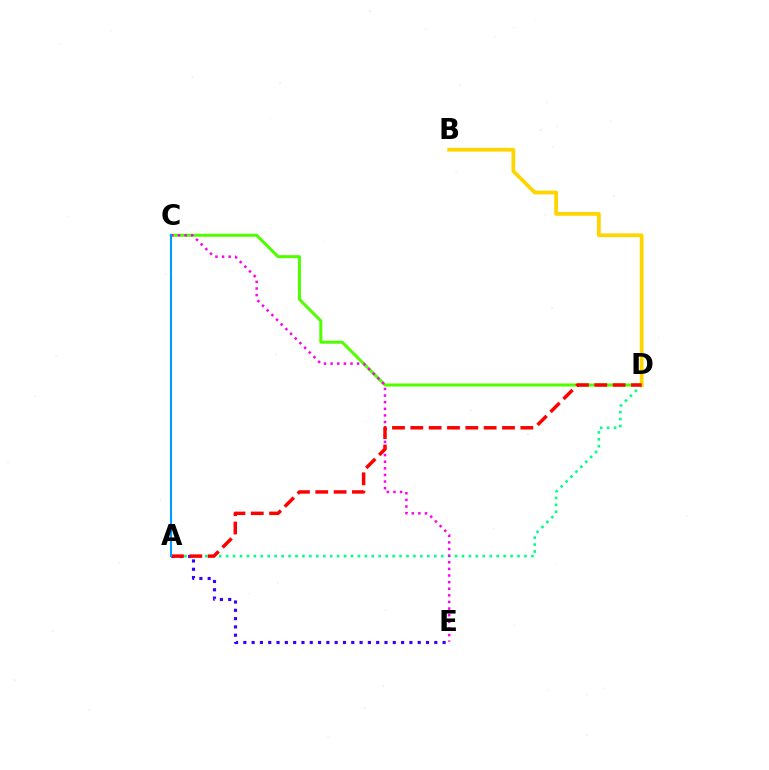{('A', 'E'): [{'color': '#3700ff', 'line_style': 'dotted', 'thickness': 2.26}], ('C', 'D'): [{'color': '#4fff00', 'line_style': 'solid', 'thickness': 2.17}], ('A', 'D'): [{'color': '#00ff86', 'line_style': 'dotted', 'thickness': 1.89}, {'color': '#ff0000', 'line_style': 'dashed', 'thickness': 2.49}], ('C', 'E'): [{'color': '#ff00ed', 'line_style': 'dotted', 'thickness': 1.8}], ('B', 'D'): [{'color': '#ffd500', 'line_style': 'solid', 'thickness': 2.71}], ('A', 'C'): [{'color': '#009eff', 'line_style': 'solid', 'thickness': 1.51}]}